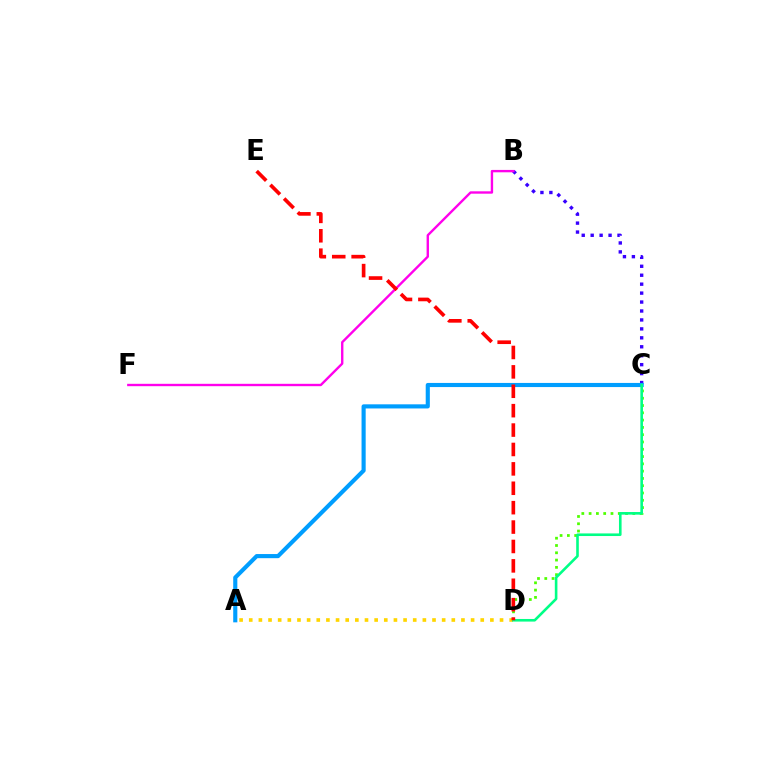{('C', 'D'): [{'color': '#4fff00', 'line_style': 'dotted', 'thickness': 1.98}, {'color': '#00ff86', 'line_style': 'solid', 'thickness': 1.88}], ('A', 'D'): [{'color': '#ffd500', 'line_style': 'dotted', 'thickness': 2.62}], ('B', 'C'): [{'color': '#3700ff', 'line_style': 'dotted', 'thickness': 2.43}], ('A', 'C'): [{'color': '#009eff', 'line_style': 'solid', 'thickness': 2.97}], ('B', 'F'): [{'color': '#ff00ed', 'line_style': 'solid', 'thickness': 1.71}], ('D', 'E'): [{'color': '#ff0000', 'line_style': 'dashed', 'thickness': 2.64}]}